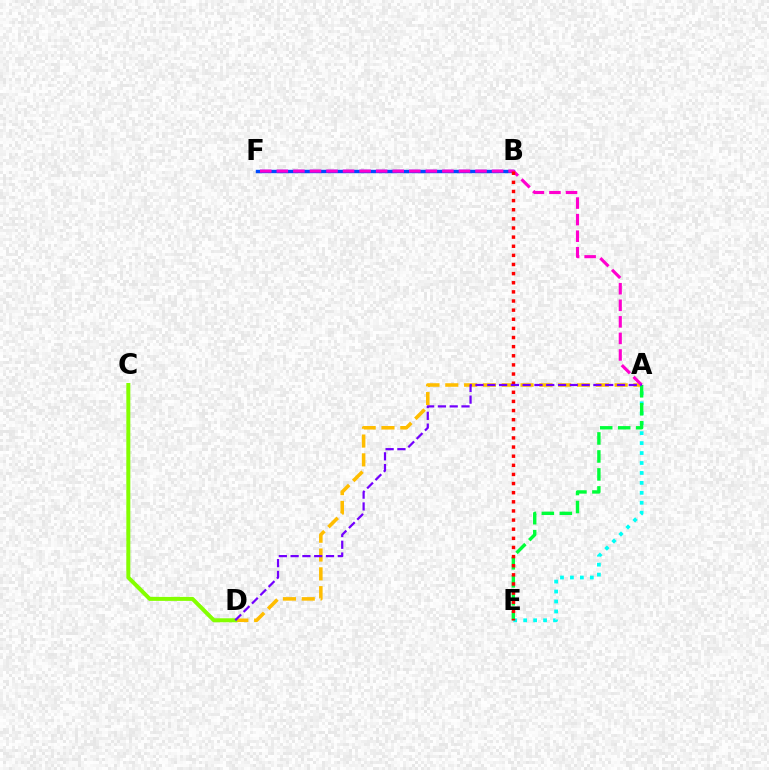{('A', 'D'): [{'color': '#ffbd00', 'line_style': 'dashed', 'thickness': 2.56}, {'color': '#7200ff', 'line_style': 'dashed', 'thickness': 1.6}], ('A', 'E'): [{'color': '#00fff6', 'line_style': 'dotted', 'thickness': 2.7}, {'color': '#00ff39', 'line_style': 'dashed', 'thickness': 2.44}], ('B', 'F'): [{'color': '#004bff', 'line_style': 'solid', 'thickness': 2.45}], ('A', 'F'): [{'color': '#ff00cf', 'line_style': 'dashed', 'thickness': 2.25}], ('B', 'E'): [{'color': '#ff0000', 'line_style': 'dotted', 'thickness': 2.48}], ('C', 'D'): [{'color': '#84ff00', 'line_style': 'solid', 'thickness': 2.87}]}